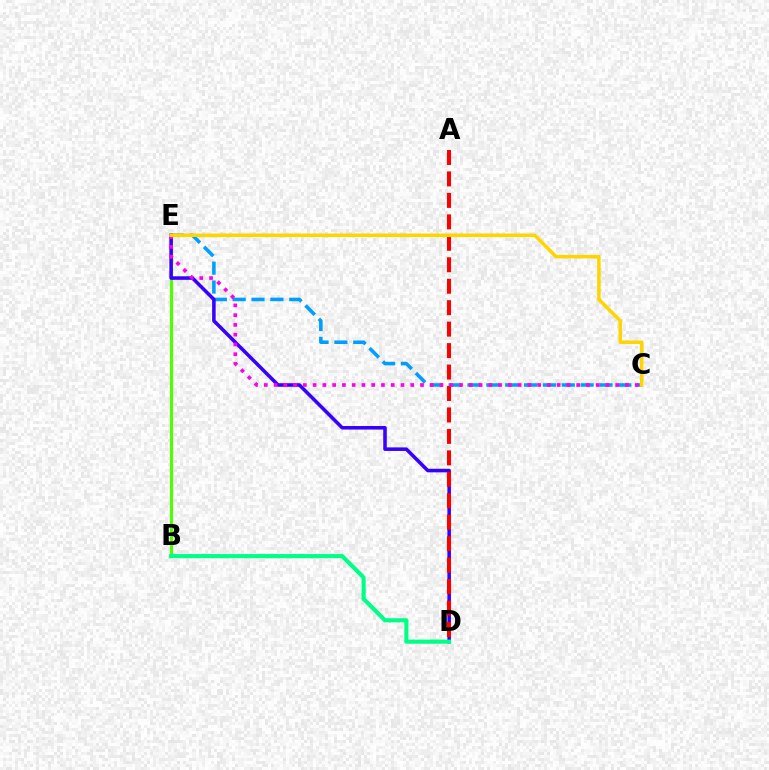{('C', 'E'): [{'color': '#009eff', 'line_style': 'dashed', 'thickness': 2.56}, {'color': '#ff00ed', 'line_style': 'dotted', 'thickness': 2.65}, {'color': '#ffd500', 'line_style': 'solid', 'thickness': 2.53}], ('B', 'E'): [{'color': '#4fff00', 'line_style': 'solid', 'thickness': 2.23}], ('D', 'E'): [{'color': '#3700ff', 'line_style': 'solid', 'thickness': 2.56}], ('A', 'D'): [{'color': '#ff0000', 'line_style': 'dashed', 'thickness': 2.91}], ('B', 'D'): [{'color': '#00ff86', 'line_style': 'solid', 'thickness': 2.97}]}